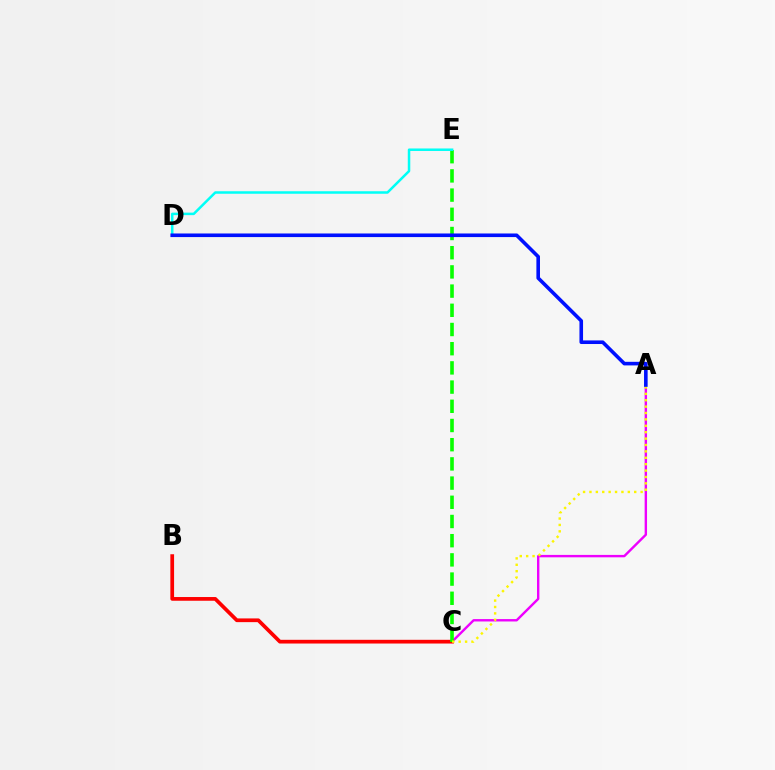{('A', 'C'): [{'color': '#ee00ff', 'line_style': 'solid', 'thickness': 1.73}, {'color': '#fcf500', 'line_style': 'dotted', 'thickness': 1.74}], ('B', 'C'): [{'color': '#ff0000', 'line_style': 'solid', 'thickness': 2.68}], ('C', 'E'): [{'color': '#08ff00', 'line_style': 'dashed', 'thickness': 2.61}], ('D', 'E'): [{'color': '#00fff6', 'line_style': 'solid', 'thickness': 1.8}], ('A', 'D'): [{'color': '#0010ff', 'line_style': 'solid', 'thickness': 2.59}]}